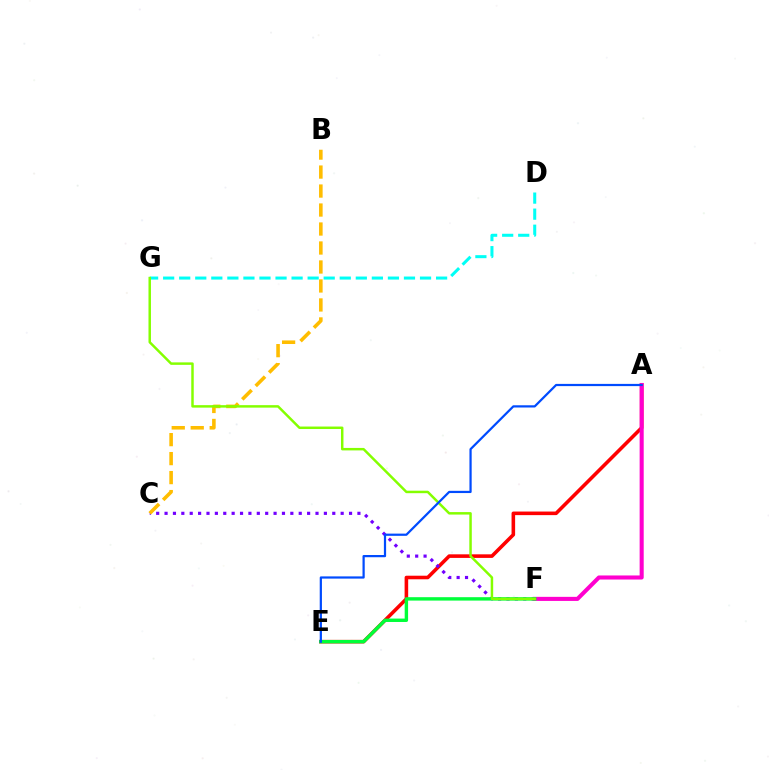{('A', 'E'): [{'color': '#ff0000', 'line_style': 'solid', 'thickness': 2.58}, {'color': '#004bff', 'line_style': 'solid', 'thickness': 1.6}], ('C', 'F'): [{'color': '#7200ff', 'line_style': 'dotted', 'thickness': 2.28}], ('A', 'F'): [{'color': '#ff00cf', 'line_style': 'solid', 'thickness': 2.93}], ('E', 'F'): [{'color': '#00ff39', 'line_style': 'solid', 'thickness': 2.45}], ('B', 'C'): [{'color': '#ffbd00', 'line_style': 'dashed', 'thickness': 2.58}], ('D', 'G'): [{'color': '#00fff6', 'line_style': 'dashed', 'thickness': 2.18}], ('F', 'G'): [{'color': '#84ff00', 'line_style': 'solid', 'thickness': 1.78}]}